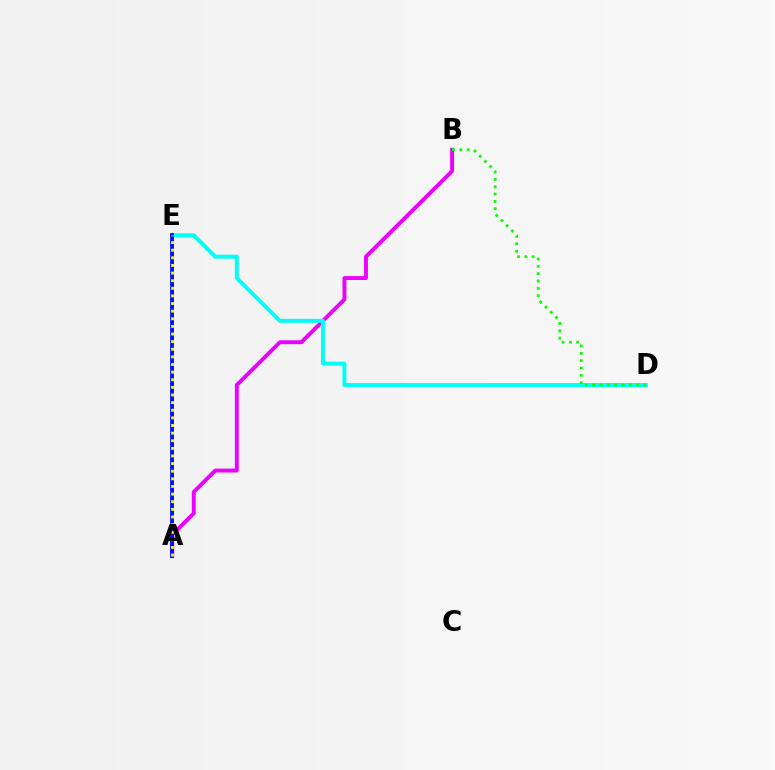{('A', 'B'): [{'color': '#ee00ff', 'line_style': 'solid', 'thickness': 2.81}], ('A', 'E'): [{'color': '#ff0000', 'line_style': 'solid', 'thickness': 1.94}, {'color': '#0010ff', 'line_style': 'solid', 'thickness': 2.71}, {'color': '#fcf500', 'line_style': 'dotted', 'thickness': 2.07}], ('D', 'E'): [{'color': '#00fff6', 'line_style': 'solid', 'thickness': 2.84}], ('B', 'D'): [{'color': '#08ff00', 'line_style': 'dotted', 'thickness': 1.99}]}